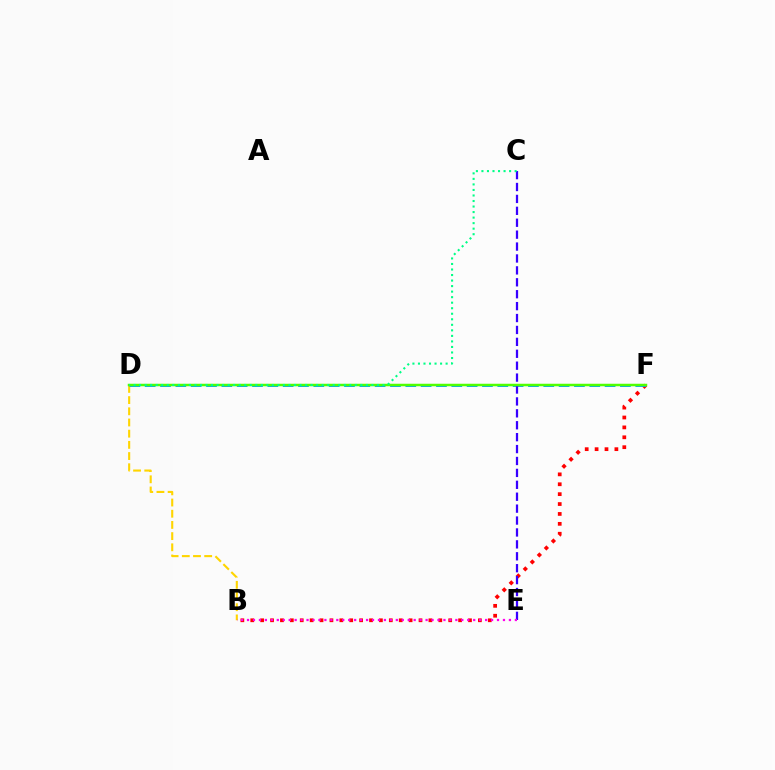{('B', 'F'): [{'color': '#ff0000', 'line_style': 'dotted', 'thickness': 2.69}], ('B', 'D'): [{'color': '#ffd500', 'line_style': 'dashed', 'thickness': 1.52}], ('D', 'F'): [{'color': '#009eff', 'line_style': 'dashed', 'thickness': 2.08}, {'color': '#4fff00', 'line_style': 'solid', 'thickness': 1.8}], ('C', 'E'): [{'color': '#3700ff', 'line_style': 'dashed', 'thickness': 1.62}], ('B', 'E'): [{'color': '#ff00ed', 'line_style': 'dotted', 'thickness': 1.62}], ('C', 'D'): [{'color': '#00ff86', 'line_style': 'dotted', 'thickness': 1.5}]}